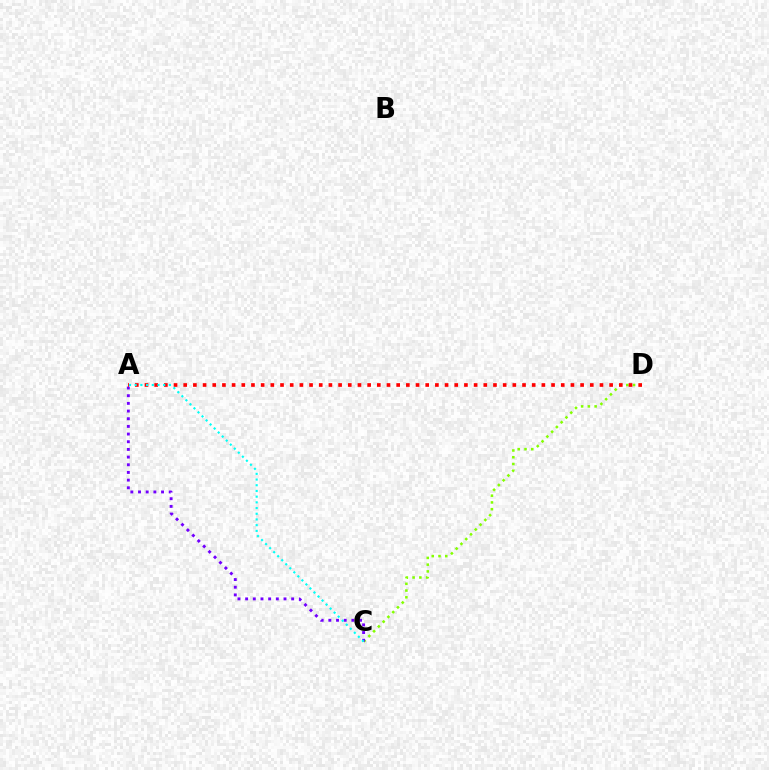{('C', 'D'): [{'color': '#84ff00', 'line_style': 'dotted', 'thickness': 1.84}], ('A', 'C'): [{'color': '#7200ff', 'line_style': 'dotted', 'thickness': 2.08}, {'color': '#00fff6', 'line_style': 'dotted', 'thickness': 1.55}], ('A', 'D'): [{'color': '#ff0000', 'line_style': 'dotted', 'thickness': 2.63}]}